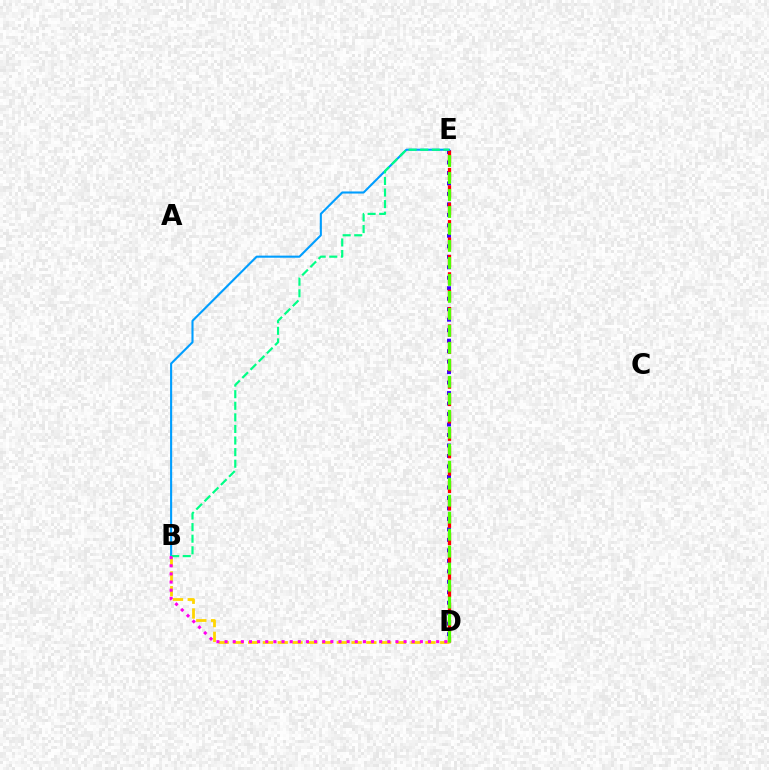{('D', 'E'): [{'color': '#3700ff', 'line_style': 'dotted', 'thickness': 2.85}, {'color': '#ff0000', 'line_style': 'dashed', 'thickness': 2.36}, {'color': '#4fff00', 'line_style': 'dashed', 'thickness': 2.31}], ('B', 'D'): [{'color': '#ffd500', 'line_style': 'dashed', 'thickness': 2.01}, {'color': '#ff00ed', 'line_style': 'dotted', 'thickness': 2.21}], ('B', 'E'): [{'color': '#009eff', 'line_style': 'solid', 'thickness': 1.51}, {'color': '#00ff86', 'line_style': 'dashed', 'thickness': 1.57}]}